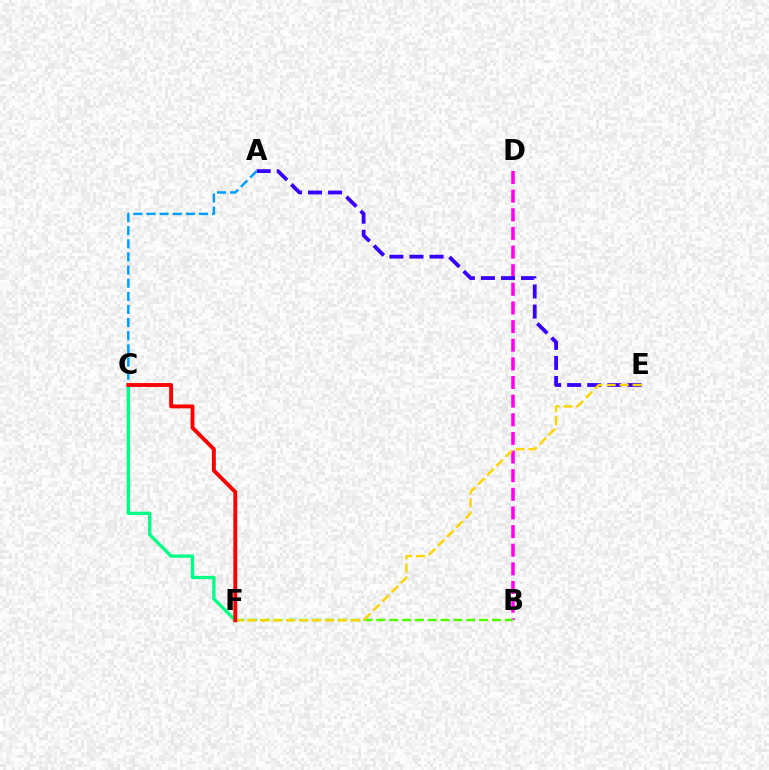{('B', 'D'): [{'color': '#ff00ed', 'line_style': 'dashed', 'thickness': 2.53}], ('A', 'E'): [{'color': '#3700ff', 'line_style': 'dashed', 'thickness': 2.73}], ('A', 'C'): [{'color': '#009eff', 'line_style': 'dashed', 'thickness': 1.78}], ('B', 'F'): [{'color': '#4fff00', 'line_style': 'dashed', 'thickness': 1.75}], ('E', 'F'): [{'color': '#ffd500', 'line_style': 'dashed', 'thickness': 1.77}], ('C', 'F'): [{'color': '#00ff86', 'line_style': 'solid', 'thickness': 2.38}, {'color': '#ff0000', 'line_style': 'solid', 'thickness': 2.78}]}